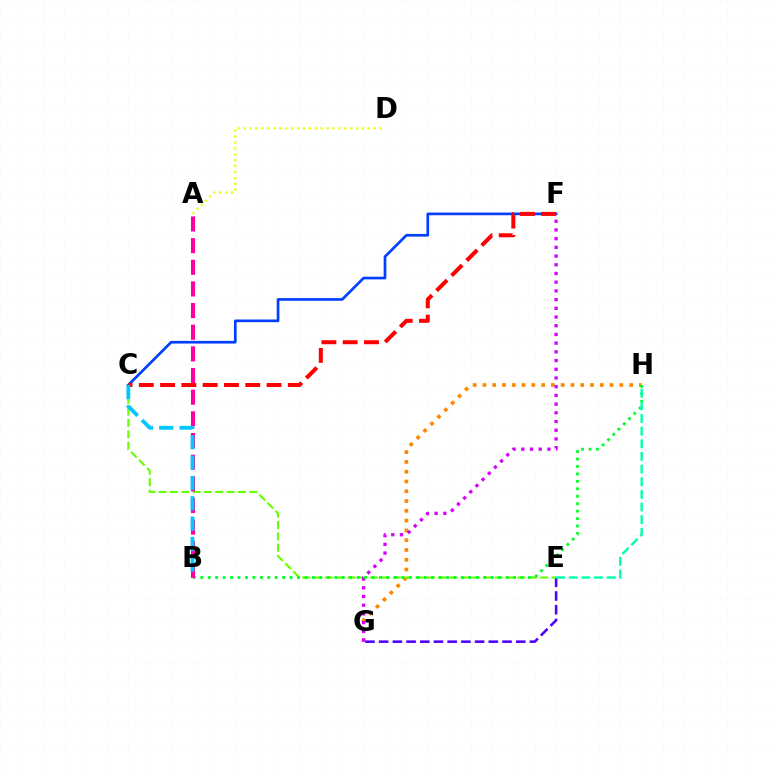{('G', 'H'): [{'color': '#ff8800', 'line_style': 'dotted', 'thickness': 2.66}], ('E', 'G'): [{'color': '#4f00ff', 'line_style': 'dashed', 'thickness': 1.86}], ('C', 'E'): [{'color': '#66ff00', 'line_style': 'dashed', 'thickness': 1.54}], ('C', 'F'): [{'color': '#003fff', 'line_style': 'solid', 'thickness': 1.93}, {'color': '#ff0000', 'line_style': 'dashed', 'thickness': 2.89}], ('A', 'D'): [{'color': '#eeff00', 'line_style': 'dotted', 'thickness': 1.61}], ('F', 'G'): [{'color': '#d600ff', 'line_style': 'dotted', 'thickness': 2.37}], ('B', 'H'): [{'color': '#00ff27', 'line_style': 'dotted', 'thickness': 2.02}], ('A', 'B'): [{'color': '#ff00a0', 'line_style': 'dashed', 'thickness': 2.94}], ('E', 'H'): [{'color': '#00ffaf', 'line_style': 'dashed', 'thickness': 1.72}], ('B', 'C'): [{'color': '#00c7ff', 'line_style': 'dashed', 'thickness': 2.77}]}